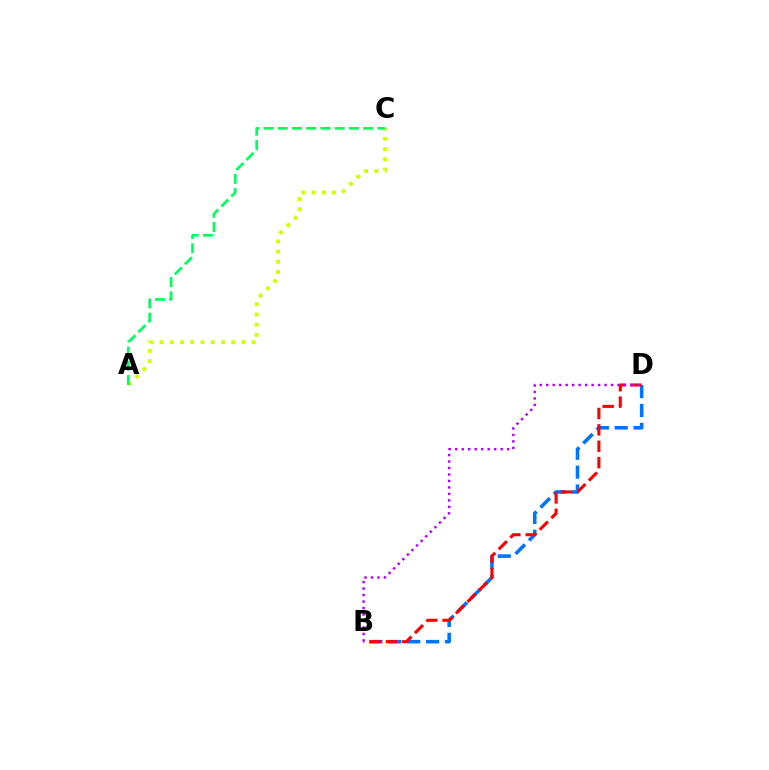{('A', 'C'): [{'color': '#d1ff00', 'line_style': 'dotted', 'thickness': 2.78}, {'color': '#00ff5c', 'line_style': 'dashed', 'thickness': 1.93}], ('B', 'D'): [{'color': '#0074ff', 'line_style': 'dashed', 'thickness': 2.56}, {'color': '#ff0000', 'line_style': 'dashed', 'thickness': 2.23}, {'color': '#b900ff', 'line_style': 'dotted', 'thickness': 1.76}]}